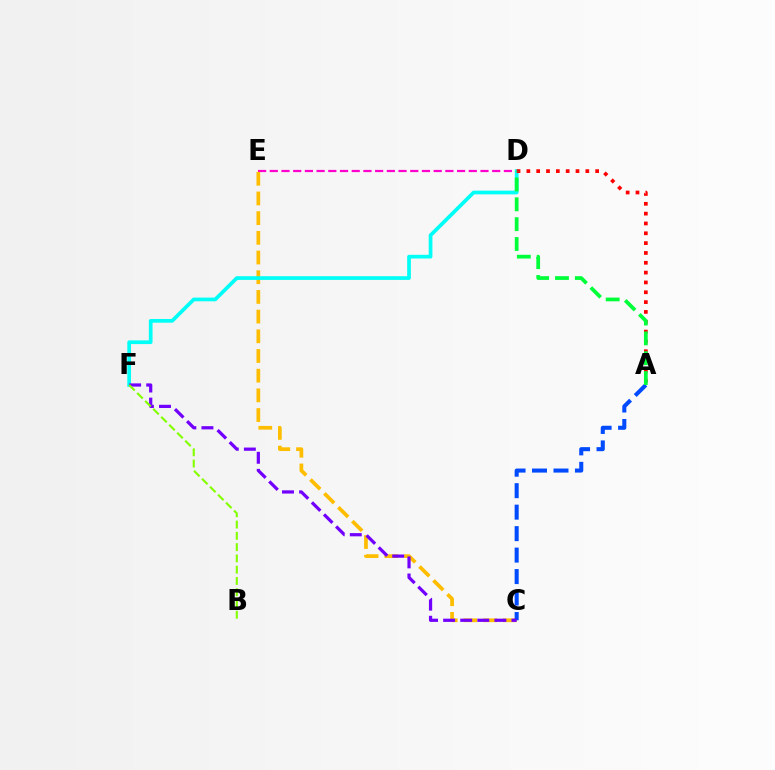{('D', 'E'): [{'color': '#ff00cf', 'line_style': 'dashed', 'thickness': 1.59}], ('C', 'E'): [{'color': '#ffbd00', 'line_style': 'dashed', 'thickness': 2.68}], ('D', 'F'): [{'color': '#00fff6', 'line_style': 'solid', 'thickness': 2.67}], ('A', 'D'): [{'color': '#ff0000', 'line_style': 'dotted', 'thickness': 2.67}, {'color': '#00ff39', 'line_style': 'dashed', 'thickness': 2.7}], ('A', 'C'): [{'color': '#004bff', 'line_style': 'dashed', 'thickness': 2.92}], ('C', 'F'): [{'color': '#7200ff', 'line_style': 'dashed', 'thickness': 2.32}], ('B', 'F'): [{'color': '#84ff00', 'line_style': 'dashed', 'thickness': 1.53}]}